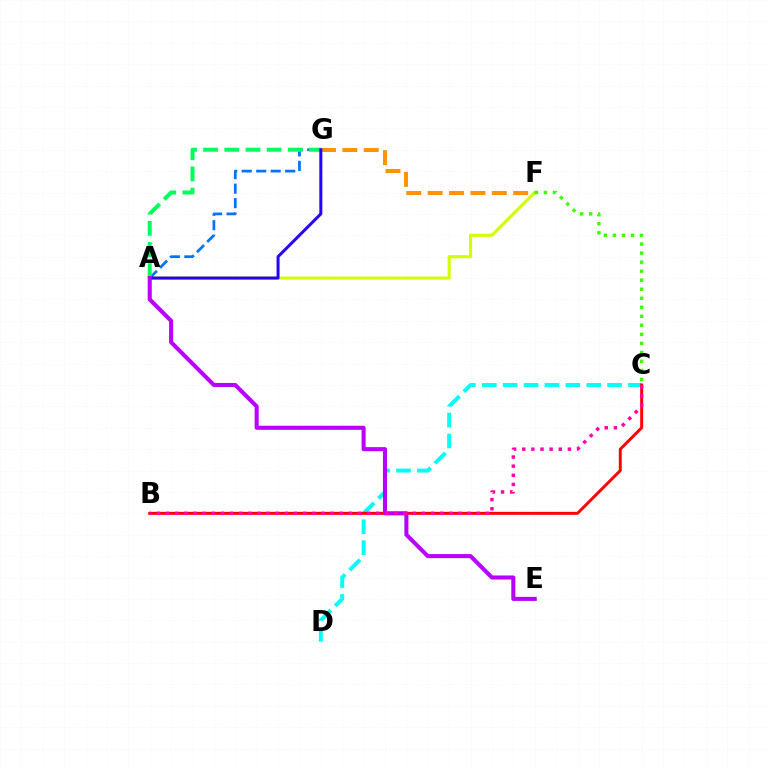{('A', 'F'): [{'color': '#d1ff00', 'line_style': 'solid', 'thickness': 2.24}], ('A', 'G'): [{'color': '#0074ff', 'line_style': 'dashed', 'thickness': 1.97}, {'color': '#00ff5c', 'line_style': 'dashed', 'thickness': 2.88}, {'color': '#2500ff', 'line_style': 'solid', 'thickness': 2.17}], ('F', 'G'): [{'color': '#ff9400', 'line_style': 'dashed', 'thickness': 2.9}], ('C', 'D'): [{'color': '#00fff6', 'line_style': 'dashed', 'thickness': 2.84}], ('B', 'C'): [{'color': '#ff0000', 'line_style': 'solid', 'thickness': 2.13}, {'color': '#ff00ac', 'line_style': 'dotted', 'thickness': 2.48}], ('A', 'E'): [{'color': '#b900ff', 'line_style': 'solid', 'thickness': 2.93}], ('C', 'F'): [{'color': '#3dff00', 'line_style': 'dotted', 'thickness': 2.45}]}